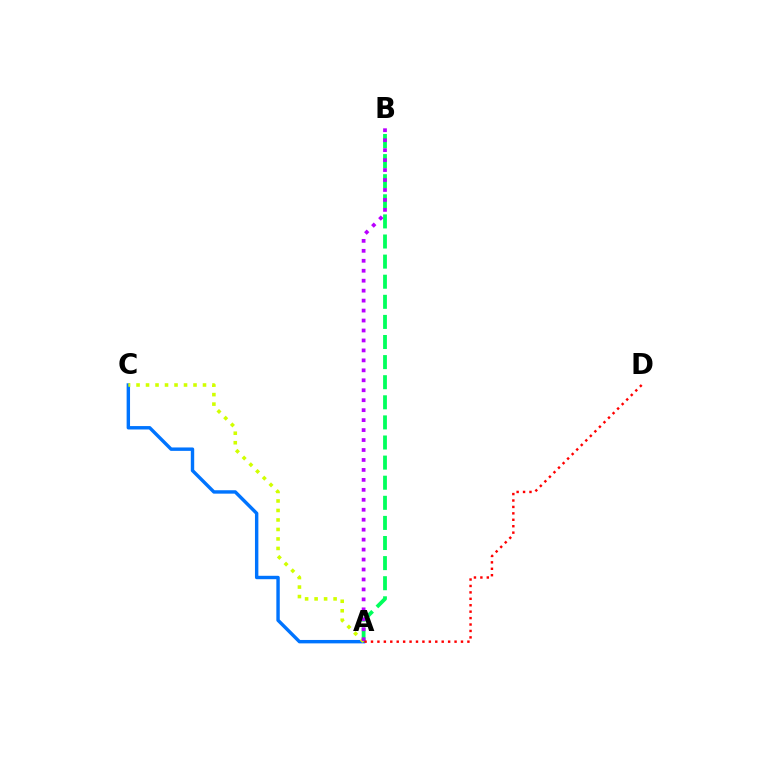{('A', 'C'): [{'color': '#0074ff', 'line_style': 'solid', 'thickness': 2.46}, {'color': '#d1ff00', 'line_style': 'dotted', 'thickness': 2.58}], ('A', 'B'): [{'color': '#00ff5c', 'line_style': 'dashed', 'thickness': 2.73}, {'color': '#b900ff', 'line_style': 'dotted', 'thickness': 2.71}], ('A', 'D'): [{'color': '#ff0000', 'line_style': 'dotted', 'thickness': 1.75}]}